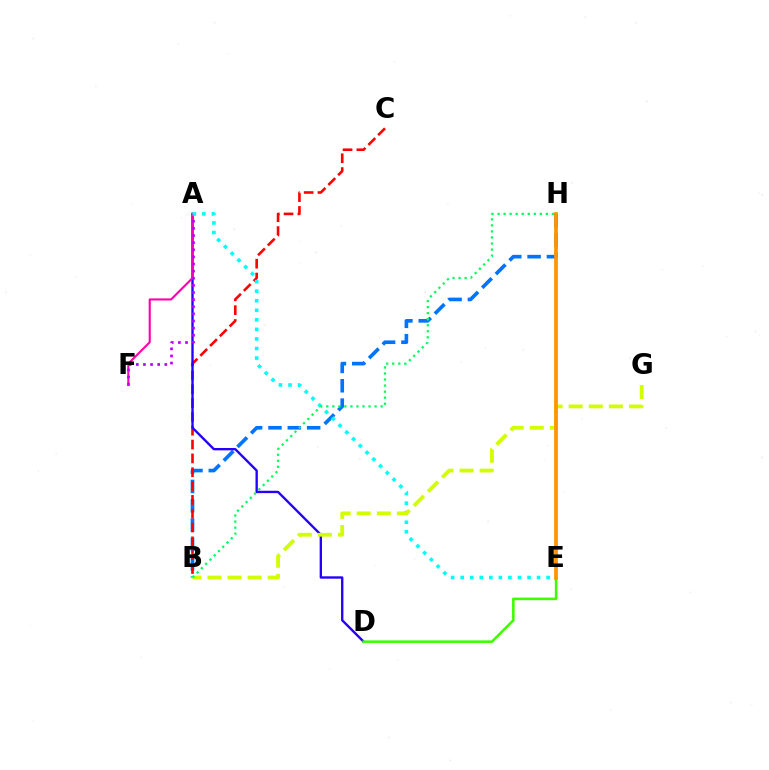{('B', 'H'): [{'color': '#0074ff', 'line_style': 'dashed', 'thickness': 2.63}, {'color': '#00ff5c', 'line_style': 'dotted', 'thickness': 1.64}], ('B', 'C'): [{'color': '#ff0000', 'line_style': 'dashed', 'thickness': 1.88}], ('A', 'D'): [{'color': '#2500ff', 'line_style': 'solid', 'thickness': 1.7}], ('A', 'F'): [{'color': '#ff00ac', 'line_style': 'solid', 'thickness': 1.52}, {'color': '#b900ff', 'line_style': 'dotted', 'thickness': 1.93}], ('A', 'E'): [{'color': '#00fff6', 'line_style': 'dotted', 'thickness': 2.59}], ('B', 'G'): [{'color': '#d1ff00', 'line_style': 'dashed', 'thickness': 2.73}], ('D', 'E'): [{'color': '#3dff00', 'line_style': 'solid', 'thickness': 1.86}], ('E', 'H'): [{'color': '#ff9400', 'line_style': 'solid', 'thickness': 2.7}]}